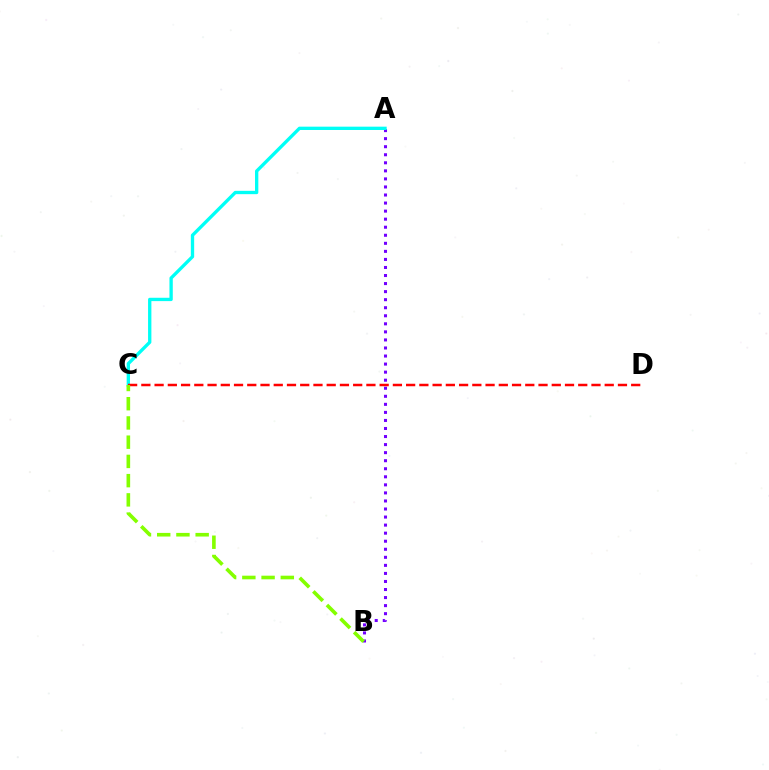{('A', 'B'): [{'color': '#7200ff', 'line_style': 'dotted', 'thickness': 2.19}], ('A', 'C'): [{'color': '#00fff6', 'line_style': 'solid', 'thickness': 2.4}], ('C', 'D'): [{'color': '#ff0000', 'line_style': 'dashed', 'thickness': 1.8}], ('B', 'C'): [{'color': '#84ff00', 'line_style': 'dashed', 'thickness': 2.61}]}